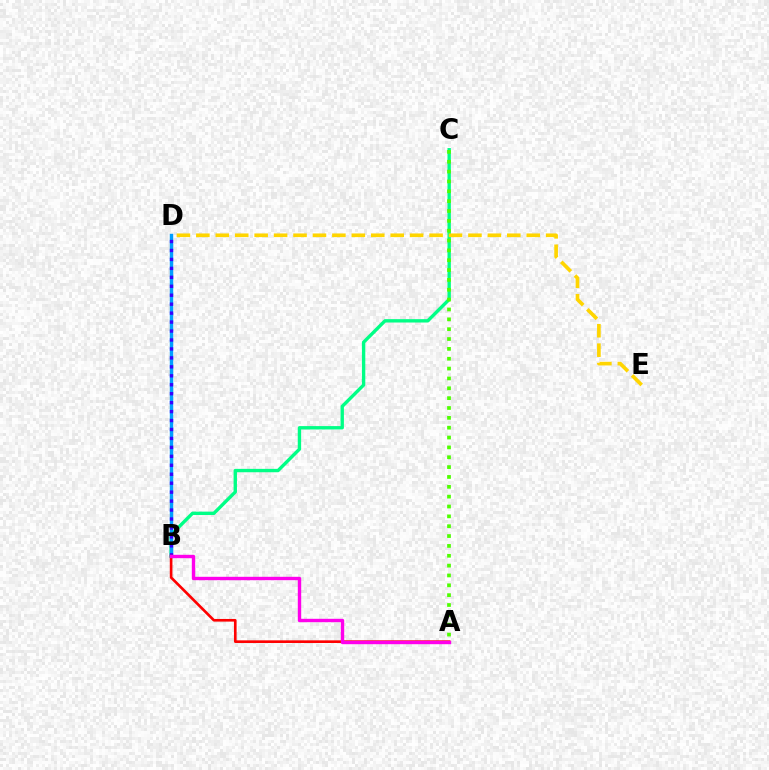{('B', 'C'): [{'color': '#00ff86', 'line_style': 'solid', 'thickness': 2.43}], ('A', 'C'): [{'color': '#4fff00', 'line_style': 'dotted', 'thickness': 2.68}], ('B', 'D'): [{'color': '#009eff', 'line_style': 'solid', 'thickness': 2.46}, {'color': '#3700ff', 'line_style': 'dotted', 'thickness': 2.43}], ('D', 'E'): [{'color': '#ffd500', 'line_style': 'dashed', 'thickness': 2.64}], ('A', 'B'): [{'color': '#ff0000', 'line_style': 'solid', 'thickness': 1.9}, {'color': '#ff00ed', 'line_style': 'solid', 'thickness': 2.44}]}